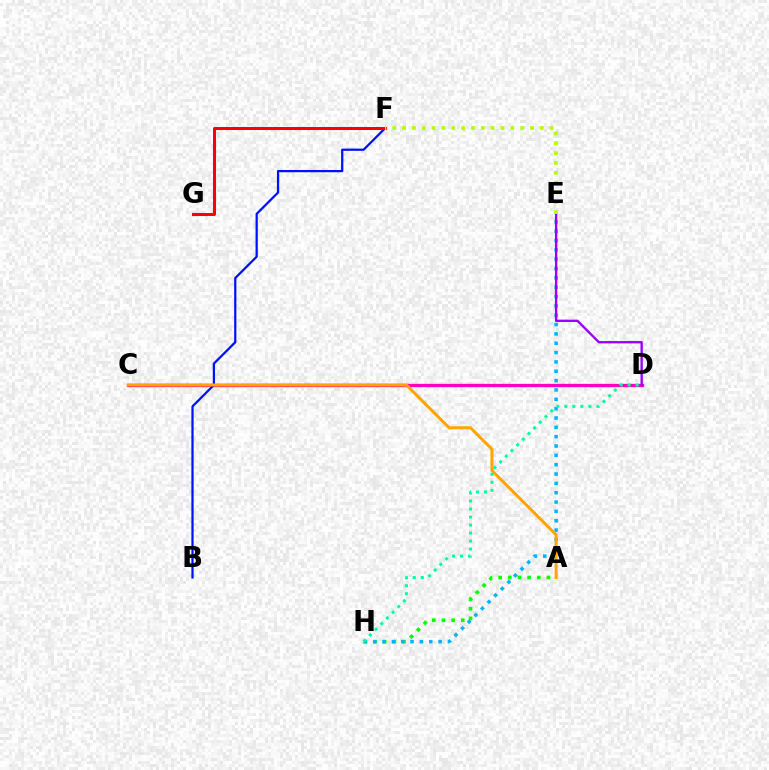{('A', 'H'): [{'color': '#08ff00', 'line_style': 'dotted', 'thickness': 2.62}], ('E', 'H'): [{'color': '#00b5ff', 'line_style': 'dotted', 'thickness': 2.54}], ('C', 'D'): [{'color': '#ff00bd', 'line_style': 'solid', 'thickness': 2.38}], ('B', 'F'): [{'color': '#0010ff', 'line_style': 'solid', 'thickness': 1.61}], ('F', 'G'): [{'color': '#ff0000', 'line_style': 'solid', 'thickness': 2.17}], ('D', 'E'): [{'color': '#9b00ff', 'line_style': 'solid', 'thickness': 1.69}], ('E', 'F'): [{'color': '#b3ff00', 'line_style': 'dotted', 'thickness': 2.67}], ('A', 'C'): [{'color': '#ffa500', 'line_style': 'solid', 'thickness': 2.17}], ('D', 'H'): [{'color': '#00ff9d', 'line_style': 'dotted', 'thickness': 2.18}]}